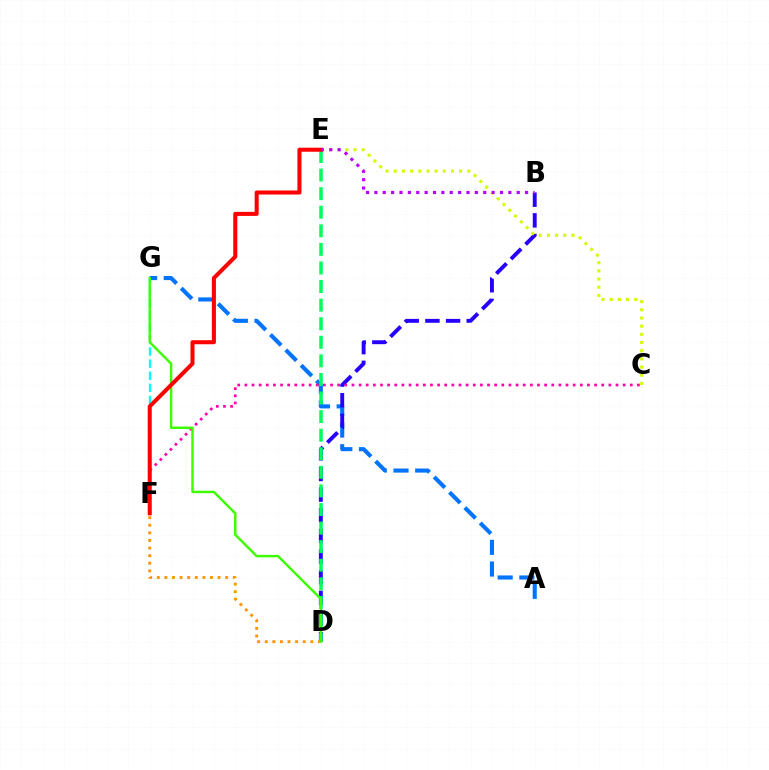{('A', 'G'): [{'color': '#0074ff', 'line_style': 'dashed', 'thickness': 2.95}], ('B', 'D'): [{'color': '#2500ff', 'line_style': 'dashed', 'thickness': 2.81}], ('C', 'F'): [{'color': '#ff00ac', 'line_style': 'dotted', 'thickness': 1.94}], ('F', 'G'): [{'color': '#00fff6', 'line_style': 'dashed', 'thickness': 1.64}], ('C', 'E'): [{'color': '#d1ff00', 'line_style': 'dotted', 'thickness': 2.22}], ('D', 'E'): [{'color': '#00ff5c', 'line_style': 'dashed', 'thickness': 2.52}], ('D', 'F'): [{'color': '#ff9400', 'line_style': 'dotted', 'thickness': 2.06}], ('D', 'G'): [{'color': '#3dff00', 'line_style': 'solid', 'thickness': 1.77}], ('E', 'F'): [{'color': '#ff0000', 'line_style': 'solid', 'thickness': 2.91}], ('B', 'E'): [{'color': '#b900ff', 'line_style': 'dotted', 'thickness': 2.27}]}